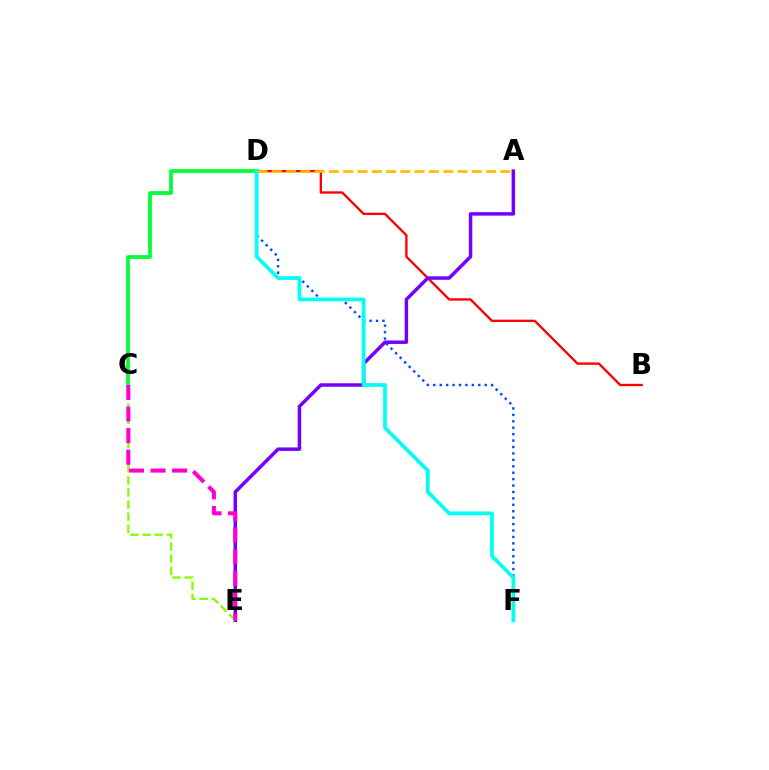{('C', 'D'): [{'color': '#00ff39', 'line_style': 'solid', 'thickness': 2.7}], ('B', 'D'): [{'color': '#ff0000', 'line_style': 'solid', 'thickness': 1.69}], ('D', 'F'): [{'color': '#004bff', 'line_style': 'dotted', 'thickness': 1.75}, {'color': '#00fff6', 'line_style': 'solid', 'thickness': 2.68}], ('A', 'E'): [{'color': '#7200ff', 'line_style': 'solid', 'thickness': 2.5}], ('C', 'E'): [{'color': '#84ff00', 'line_style': 'dashed', 'thickness': 1.65}, {'color': '#ff00cf', 'line_style': 'dashed', 'thickness': 2.93}], ('A', 'D'): [{'color': '#ffbd00', 'line_style': 'dashed', 'thickness': 1.94}]}